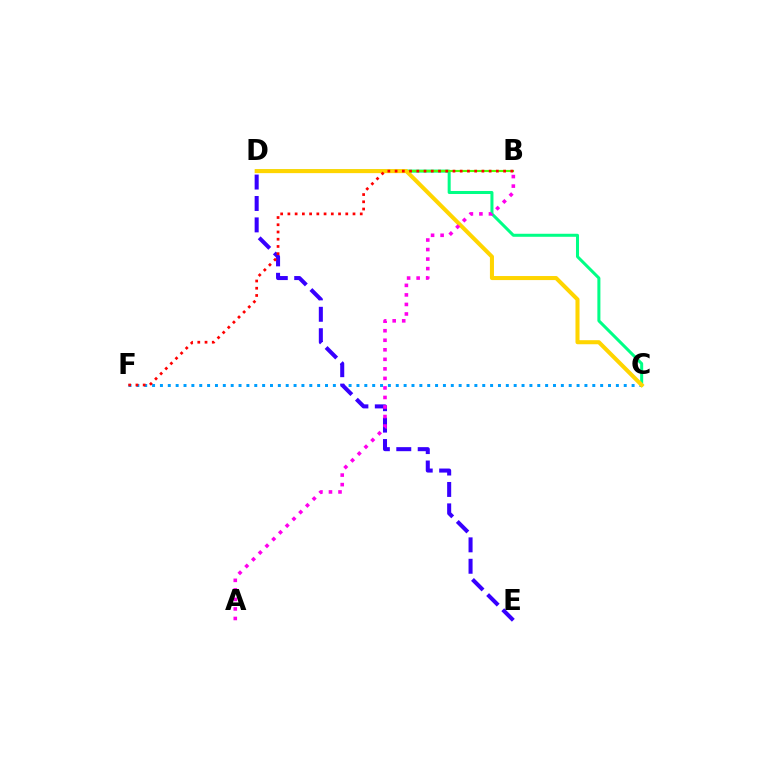{('C', 'F'): [{'color': '#009eff', 'line_style': 'dotted', 'thickness': 2.14}], ('D', 'E'): [{'color': '#3700ff', 'line_style': 'dashed', 'thickness': 2.91}], ('C', 'D'): [{'color': '#00ff86', 'line_style': 'solid', 'thickness': 2.18}, {'color': '#ffd500', 'line_style': 'solid', 'thickness': 2.91}], ('B', 'D'): [{'color': '#4fff00', 'line_style': 'solid', 'thickness': 1.54}], ('B', 'F'): [{'color': '#ff0000', 'line_style': 'dotted', 'thickness': 1.97}], ('A', 'B'): [{'color': '#ff00ed', 'line_style': 'dotted', 'thickness': 2.59}]}